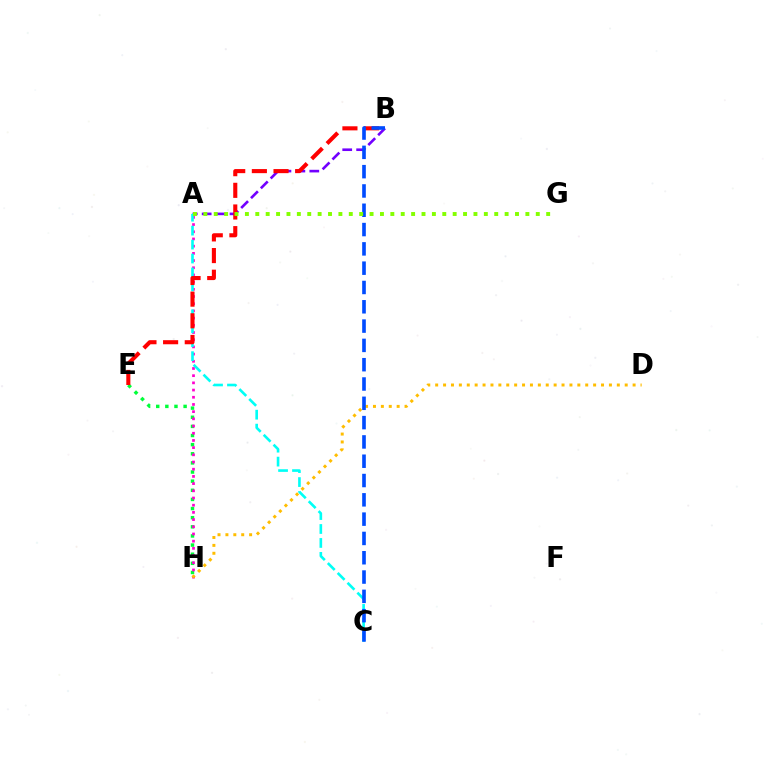{('A', 'B'): [{'color': '#7200ff', 'line_style': 'dashed', 'thickness': 1.89}], ('E', 'H'): [{'color': '#00ff39', 'line_style': 'dotted', 'thickness': 2.48}], ('A', 'H'): [{'color': '#ff00cf', 'line_style': 'dotted', 'thickness': 1.95}], ('D', 'H'): [{'color': '#ffbd00', 'line_style': 'dotted', 'thickness': 2.15}], ('A', 'C'): [{'color': '#00fff6', 'line_style': 'dashed', 'thickness': 1.89}], ('B', 'E'): [{'color': '#ff0000', 'line_style': 'dashed', 'thickness': 2.94}], ('B', 'C'): [{'color': '#004bff', 'line_style': 'dashed', 'thickness': 2.62}], ('A', 'G'): [{'color': '#84ff00', 'line_style': 'dotted', 'thickness': 2.82}]}